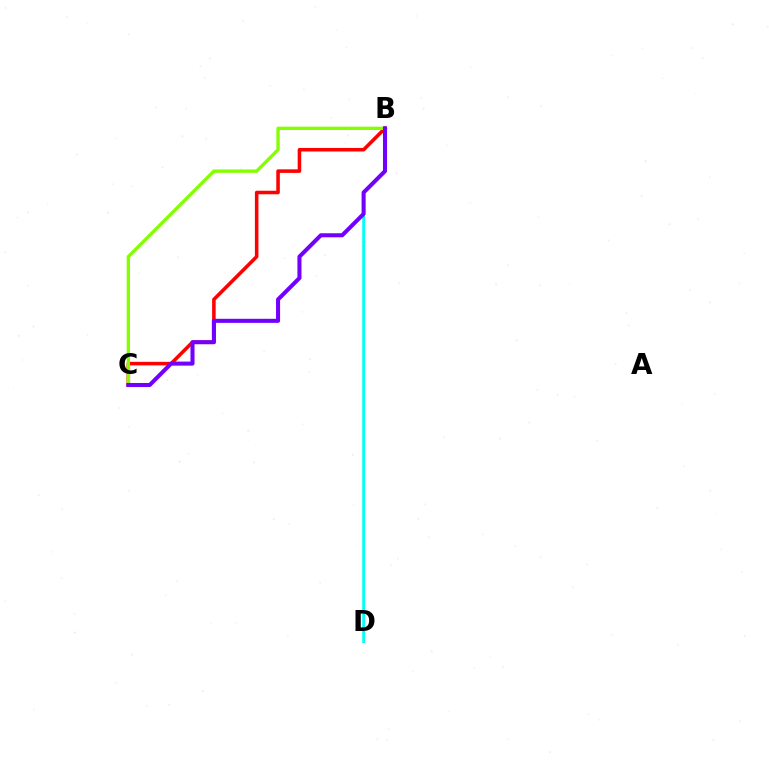{('B', 'D'): [{'color': '#00fff6', 'line_style': 'solid', 'thickness': 1.98}], ('B', 'C'): [{'color': '#ff0000', 'line_style': 'solid', 'thickness': 2.56}, {'color': '#84ff00', 'line_style': 'solid', 'thickness': 2.41}, {'color': '#7200ff', 'line_style': 'solid', 'thickness': 2.92}]}